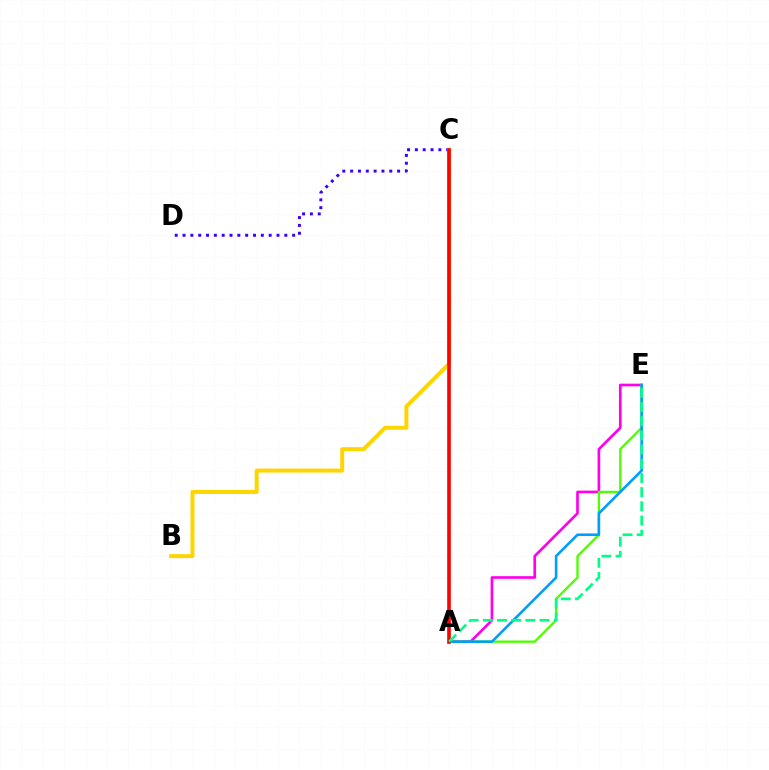{('C', 'D'): [{'color': '#3700ff', 'line_style': 'dotted', 'thickness': 2.13}], ('A', 'E'): [{'color': '#ff00ed', 'line_style': 'solid', 'thickness': 1.92}, {'color': '#4fff00', 'line_style': 'solid', 'thickness': 1.69}, {'color': '#009eff', 'line_style': 'solid', 'thickness': 1.87}, {'color': '#00ff86', 'line_style': 'dashed', 'thickness': 1.93}], ('B', 'C'): [{'color': '#ffd500', 'line_style': 'solid', 'thickness': 2.87}], ('A', 'C'): [{'color': '#ff0000', 'line_style': 'solid', 'thickness': 2.61}]}